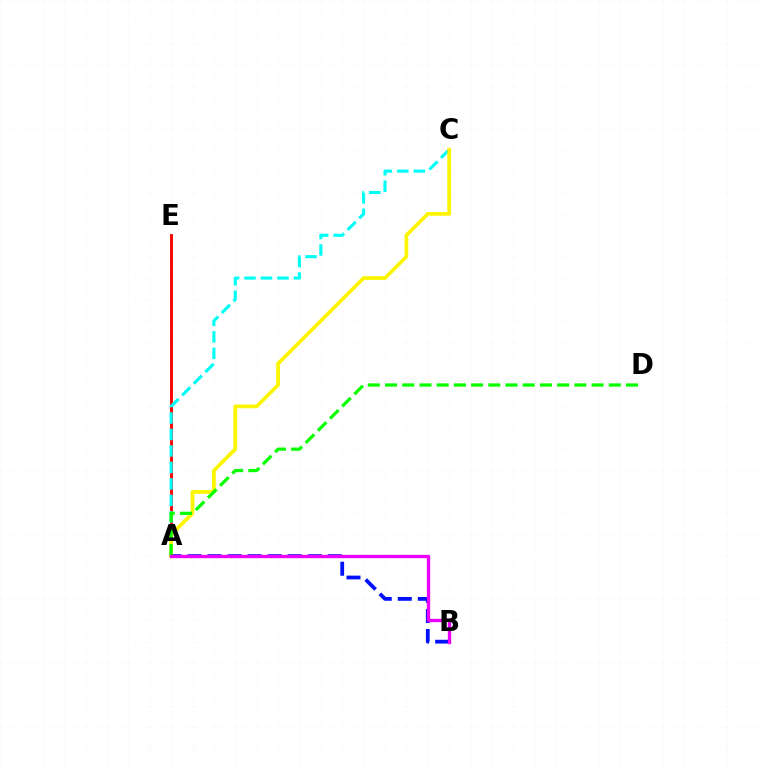{('A', 'E'): [{'color': '#ff0000', 'line_style': 'solid', 'thickness': 2.07}], ('A', 'C'): [{'color': '#00fff6', 'line_style': 'dashed', 'thickness': 2.24}, {'color': '#fcf500', 'line_style': 'solid', 'thickness': 2.68}], ('A', 'B'): [{'color': '#0010ff', 'line_style': 'dashed', 'thickness': 2.72}, {'color': '#ee00ff', 'line_style': 'solid', 'thickness': 2.4}], ('A', 'D'): [{'color': '#08ff00', 'line_style': 'dashed', 'thickness': 2.34}]}